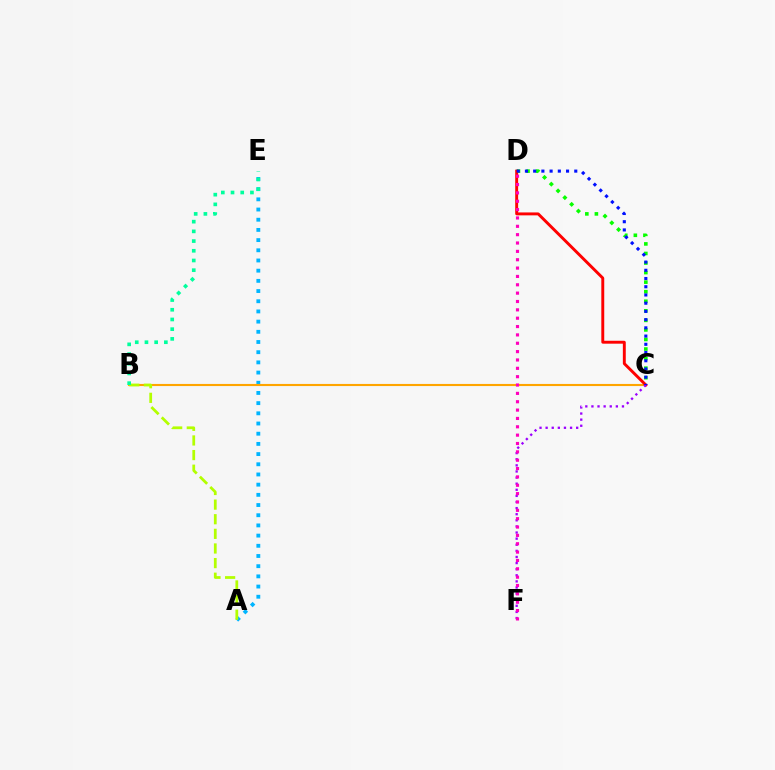{('A', 'E'): [{'color': '#00b5ff', 'line_style': 'dotted', 'thickness': 2.77}], ('B', 'C'): [{'color': '#ffa500', 'line_style': 'solid', 'thickness': 1.52}], ('C', 'D'): [{'color': '#08ff00', 'line_style': 'dotted', 'thickness': 2.6}, {'color': '#ff0000', 'line_style': 'solid', 'thickness': 2.1}, {'color': '#0010ff', 'line_style': 'dotted', 'thickness': 2.23}], ('C', 'F'): [{'color': '#9b00ff', 'line_style': 'dotted', 'thickness': 1.66}], ('A', 'B'): [{'color': '#b3ff00', 'line_style': 'dashed', 'thickness': 1.99}], ('D', 'F'): [{'color': '#ff00bd', 'line_style': 'dotted', 'thickness': 2.27}], ('B', 'E'): [{'color': '#00ff9d', 'line_style': 'dotted', 'thickness': 2.64}]}